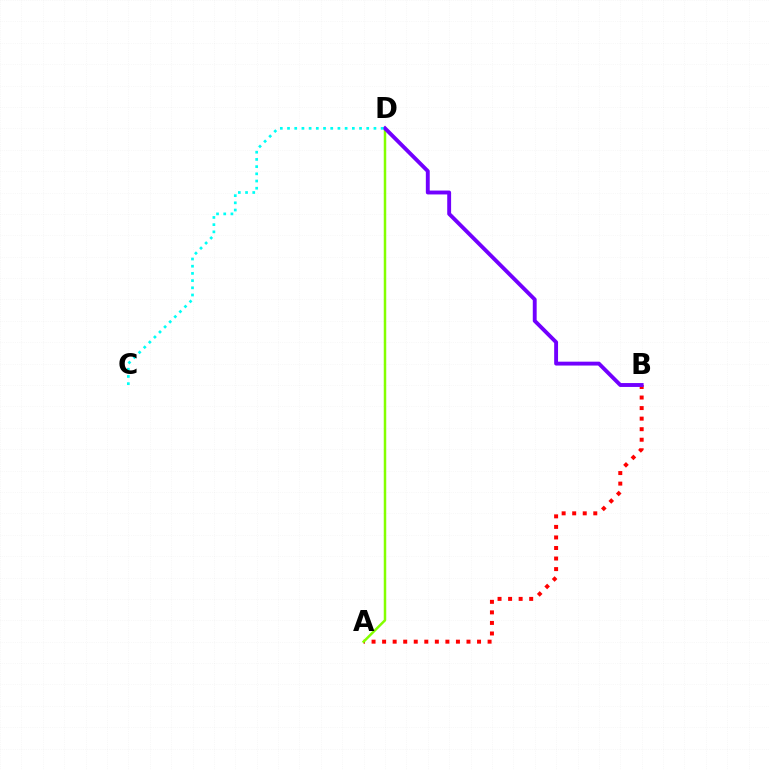{('A', 'B'): [{'color': '#ff0000', 'line_style': 'dotted', 'thickness': 2.87}], ('A', 'D'): [{'color': '#84ff00', 'line_style': 'solid', 'thickness': 1.79}], ('B', 'D'): [{'color': '#7200ff', 'line_style': 'solid', 'thickness': 2.79}], ('C', 'D'): [{'color': '#00fff6', 'line_style': 'dotted', 'thickness': 1.96}]}